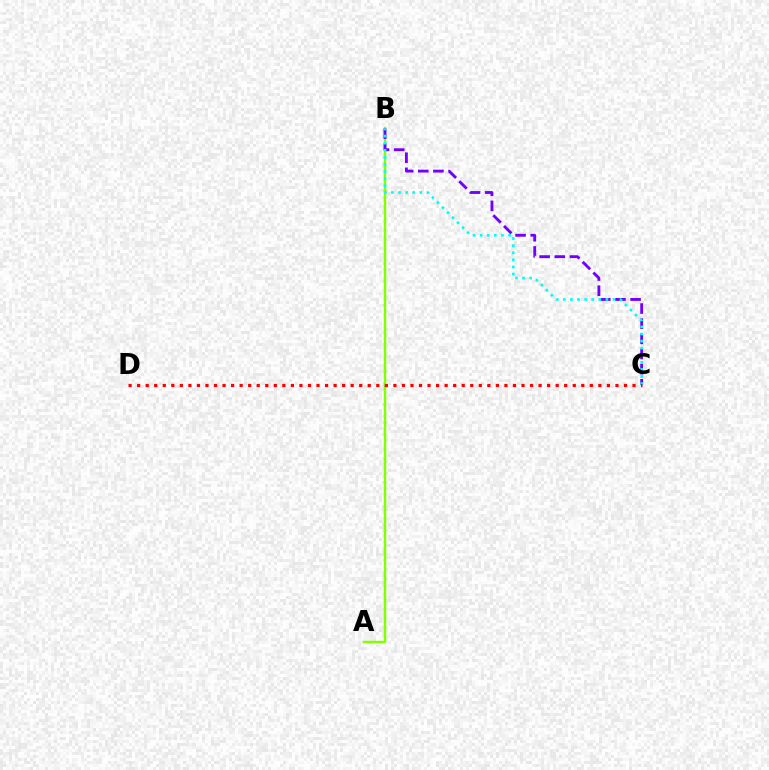{('A', 'B'): [{'color': '#84ff00', 'line_style': 'solid', 'thickness': 1.76}], ('B', 'C'): [{'color': '#7200ff', 'line_style': 'dashed', 'thickness': 2.06}, {'color': '#00fff6', 'line_style': 'dotted', 'thickness': 1.93}], ('C', 'D'): [{'color': '#ff0000', 'line_style': 'dotted', 'thickness': 2.32}]}